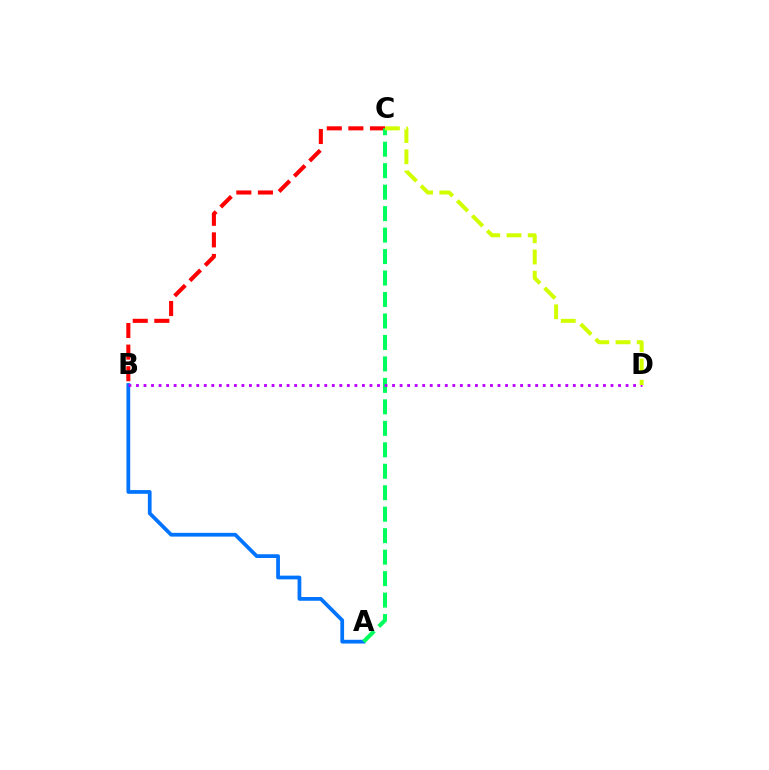{('B', 'C'): [{'color': '#ff0000', 'line_style': 'dashed', 'thickness': 2.93}], ('A', 'B'): [{'color': '#0074ff', 'line_style': 'solid', 'thickness': 2.69}], ('A', 'C'): [{'color': '#00ff5c', 'line_style': 'dashed', 'thickness': 2.92}], ('B', 'D'): [{'color': '#b900ff', 'line_style': 'dotted', 'thickness': 2.05}], ('C', 'D'): [{'color': '#d1ff00', 'line_style': 'dashed', 'thickness': 2.88}]}